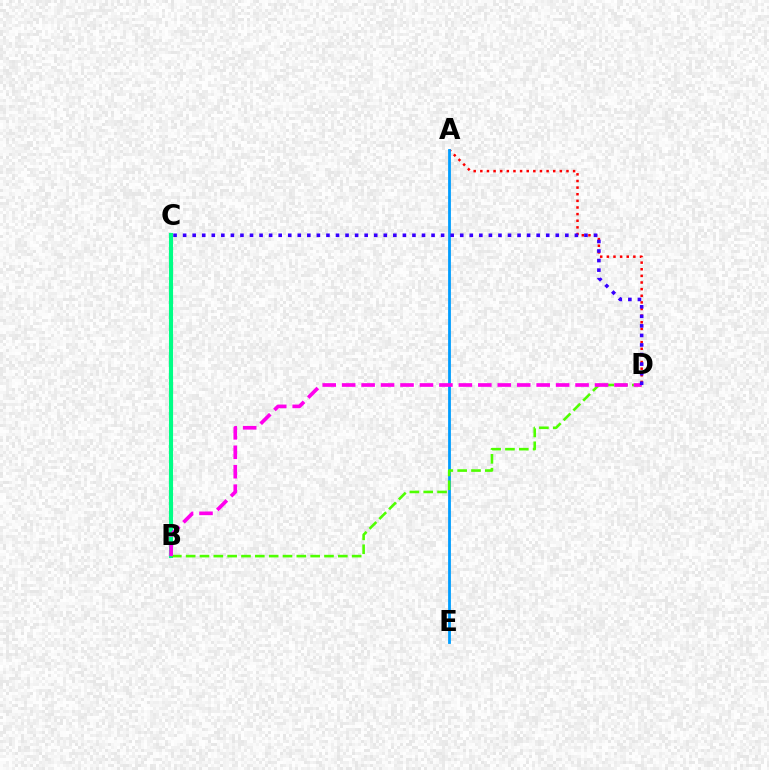{('A', 'D'): [{'color': '#ff0000', 'line_style': 'dotted', 'thickness': 1.8}], ('B', 'C'): [{'color': '#ffd500', 'line_style': 'dotted', 'thickness': 1.51}, {'color': '#00ff86', 'line_style': 'solid', 'thickness': 2.96}], ('A', 'E'): [{'color': '#009eff', 'line_style': 'solid', 'thickness': 2.01}], ('B', 'D'): [{'color': '#4fff00', 'line_style': 'dashed', 'thickness': 1.88}, {'color': '#ff00ed', 'line_style': 'dashed', 'thickness': 2.64}], ('C', 'D'): [{'color': '#3700ff', 'line_style': 'dotted', 'thickness': 2.6}]}